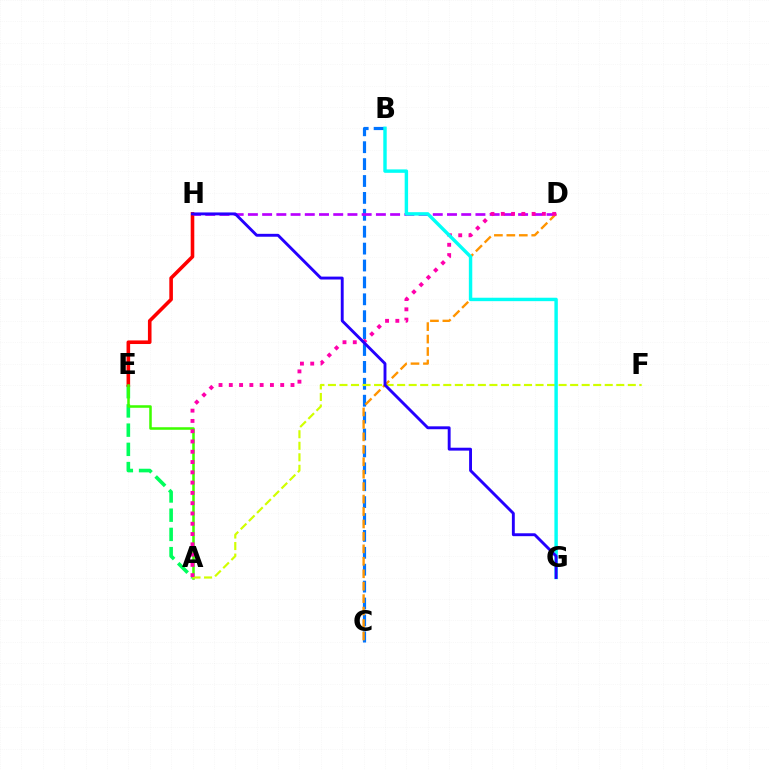{('A', 'E'): [{'color': '#00ff5c', 'line_style': 'dashed', 'thickness': 2.61}, {'color': '#3dff00', 'line_style': 'solid', 'thickness': 1.83}], ('E', 'H'): [{'color': '#ff0000', 'line_style': 'solid', 'thickness': 2.59}], ('B', 'C'): [{'color': '#0074ff', 'line_style': 'dashed', 'thickness': 2.3}], ('A', 'F'): [{'color': '#d1ff00', 'line_style': 'dashed', 'thickness': 1.57}], ('D', 'H'): [{'color': '#b900ff', 'line_style': 'dashed', 'thickness': 1.93}], ('C', 'D'): [{'color': '#ff9400', 'line_style': 'dashed', 'thickness': 1.69}], ('A', 'D'): [{'color': '#ff00ac', 'line_style': 'dotted', 'thickness': 2.79}], ('B', 'G'): [{'color': '#00fff6', 'line_style': 'solid', 'thickness': 2.47}], ('G', 'H'): [{'color': '#2500ff', 'line_style': 'solid', 'thickness': 2.08}]}